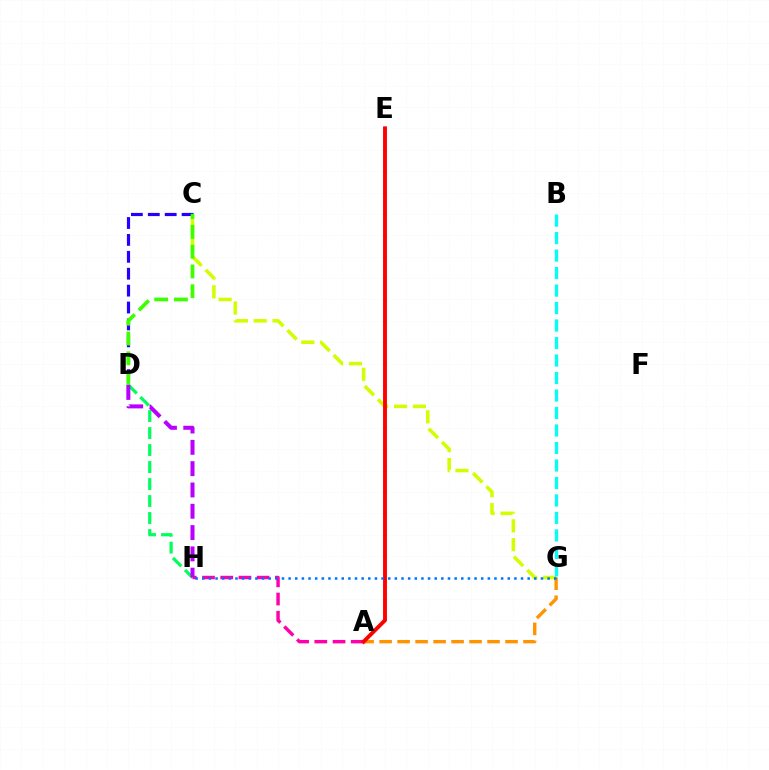{('A', 'H'): [{'color': '#ff00ac', 'line_style': 'dashed', 'thickness': 2.47}], ('C', 'G'): [{'color': '#d1ff00', 'line_style': 'dashed', 'thickness': 2.56}], ('A', 'G'): [{'color': '#ff9400', 'line_style': 'dashed', 'thickness': 2.44}], ('C', 'D'): [{'color': '#2500ff', 'line_style': 'dashed', 'thickness': 2.3}, {'color': '#3dff00', 'line_style': 'dashed', 'thickness': 2.69}], ('D', 'H'): [{'color': '#00ff5c', 'line_style': 'dashed', 'thickness': 2.31}, {'color': '#b900ff', 'line_style': 'dashed', 'thickness': 2.89}], ('A', 'E'): [{'color': '#ff0000', 'line_style': 'solid', 'thickness': 2.81}], ('G', 'H'): [{'color': '#0074ff', 'line_style': 'dotted', 'thickness': 1.8}], ('B', 'G'): [{'color': '#00fff6', 'line_style': 'dashed', 'thickness': 2.38}]}